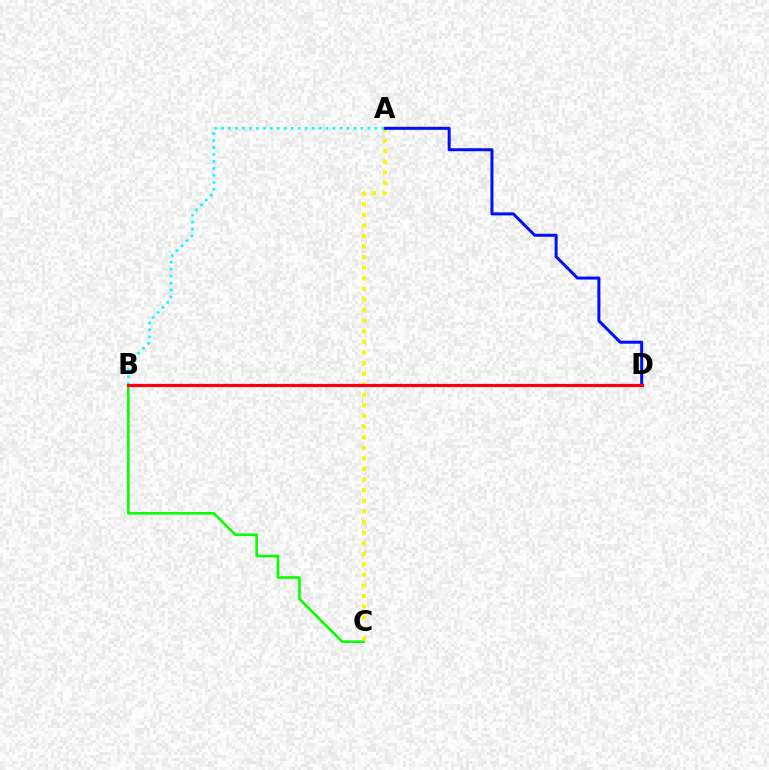{('B', 'C'): [{'color': '#08ff00', 'line_style': 'solid', 'thickness': 1.87}], ('A', 'C'): [{'color': '#fcf500', 'line_style': 'dotted', 'thickness': 2.88}], ('A', 'D'): [{'color': '#0010ff', 'line_style': 'solid', 'thickness': 2.17}], ('A', 'B'): [{'color': '#00fff6', 'line_style': 'dotted', 'thickness': 1.89}], ('B', 'D'): [{'color': '#ee00ff', 'line_style': 'solid', 'thickness': 2.34}, {'color': '#ff0000', 'line_style': 'solid', 'thickness': 2.12}]}